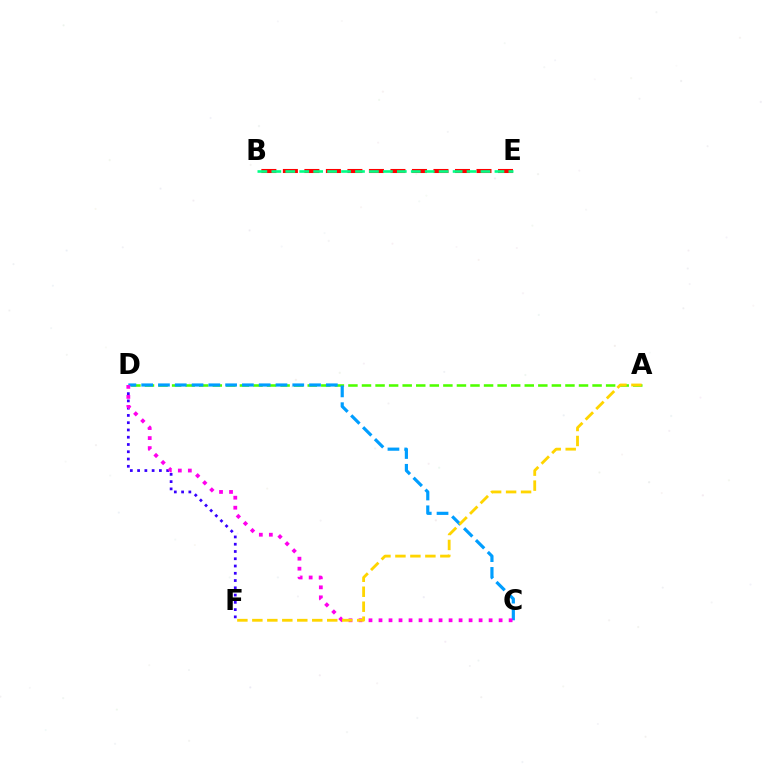{('D', 'F'): [{'color': '#3700ff', 'line_style': 'dotted', 'thickness': 1.97}], ('B', 'E'): [{'color': '#ff0000', 'line_style': 'dashed', 'thickness': 2.92}, {'color': '#00ff86', 'line_style': 'dashed', 'thickness': 1.89}], ('A', 'D'): [{'color': '#4fff00', 'line_style': 'dashed', 'thickness': 1.84}], ('C', 'D'): [{'color': '#009eff', 'line_style': 'dashed', 'thickness': 2.28}, {'color': '#ff00ed', 'line_style': 'dotted', 'thickness': 2.72}], ('A', 'F'): [{'color': '#ffd500', 'line_style': 'dashed', 'thickness': 2.03}]}